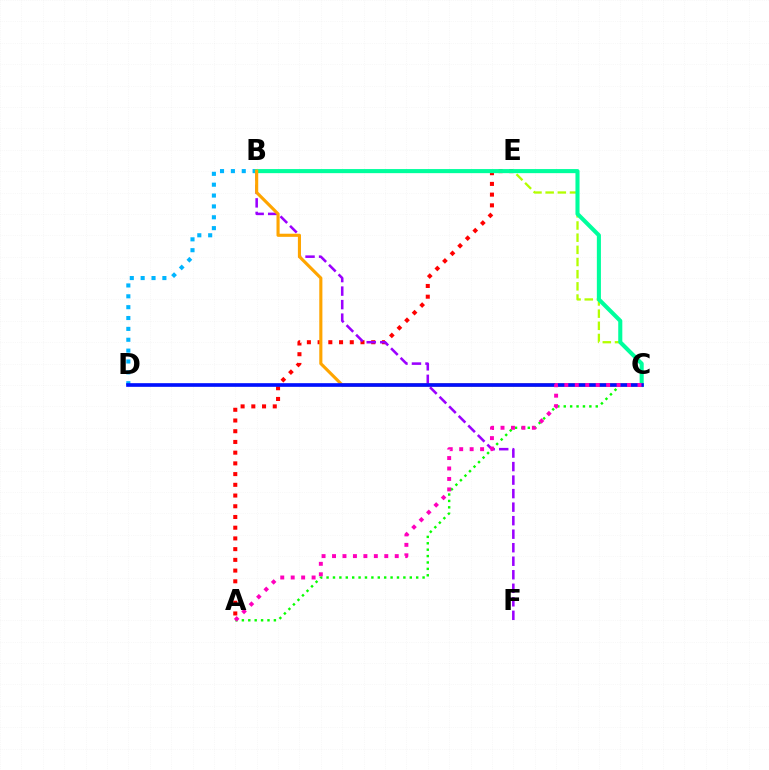{('A', 'E'): [{'color': '#ff0000', 'line_style': 'dotted', 'thickness': 2.91}], ('B', 'D'): [{'color': '#00b5ff', 'line_style': 'dotted', 'thickness': 2.95}], ('B', 'F'): [{'color': '#9b00ff', 'line_style': 'dashed', 'thickness': 1.84}], ('B', 'C'): [{'color': '#b3ff00', 'line_style': 'dashed', 'thickness': 1.65}, {'color': '#00ff9d', 'line_style': 'solid', 'thickness': 2.94}, {'color': '#ffa500', 'line_style': 'solid', 'thickness': 2.24}], ('A', 'C'): [{'color': '#08ff00', 'line_style': 'dotted', 'thickness': 1.74}, {'color': '#ff00bd', 'line_style': 'dotted', 'thickness': 2.84}], ('C', 'D'): [{'color': '#0010ff', 'line_style': 'solid', 'thickness': 2.63}]}